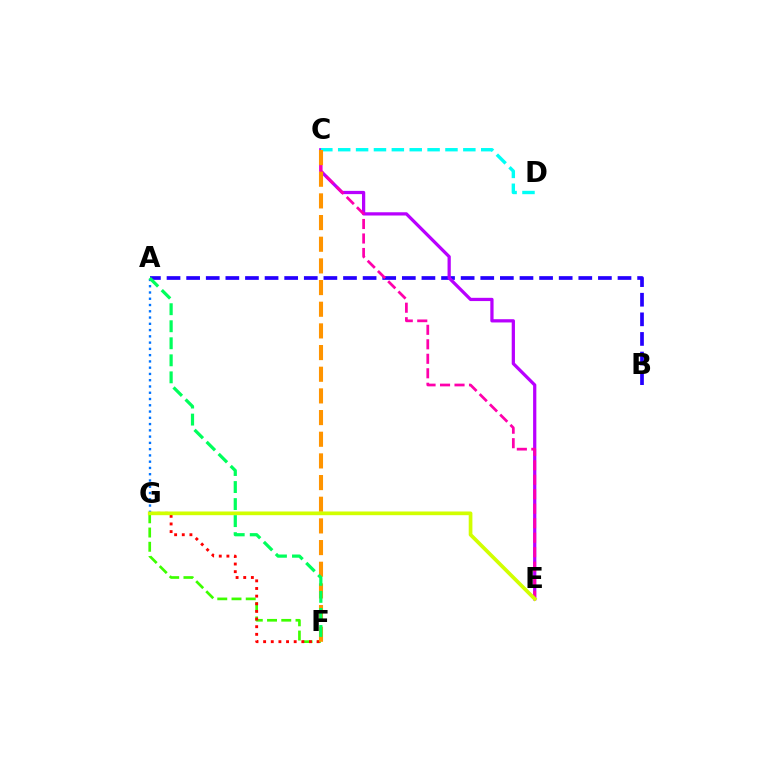{('A', 'B'): [{'color': '#2500ff', 'line_style': 'dashed', 'thickness': 2.66}], ('F', 'G'): [{'color': '#3dff00', 'line_style': 'dashed', 'thickness': 1.93}, {'color': '#ff0000', 'line_style': 'dotted', 'thickness': 2.08}], ('C', 'E'): [{'color': '#b900ff', 'line_style': 'solid', 'thickness': 2.34}, {'color': '#ff00ac', 'line_style': 'dashed', 'thickness': 1.97}], ('C', 'D'): [{'color': '#00fff6', 'line_style': 'dashed', 'thickness': 2.43}], ('A', 'G'): [{'color': '#0074ff', 'line_style': 'dotted', 'thickness': 1.7}], ('C', 'F'): [{'color': '#ff9400', 'line_style': 'dashed', 'thickness': 2.94}], ('E', 'G'): [{'color': '#d1ff00', 'line_style': 'solid', 'thickness': 2.66}], ('A', 'F'): [{'color': '#00ff5c', 'line_style': 'dashed', 'thickness': 2.31}]}